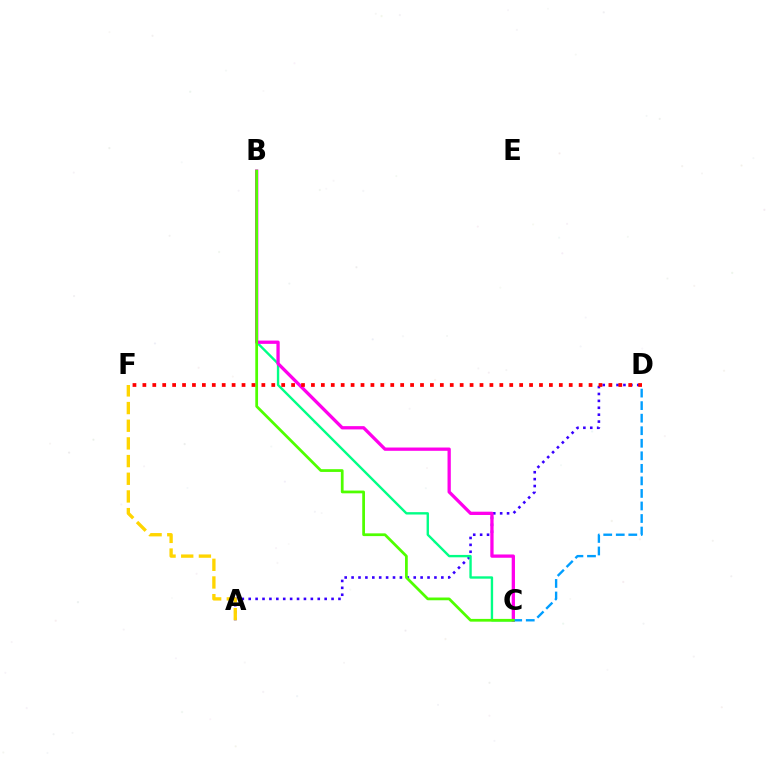{('A', 'D'): [{'color': '#3700ff', 'line_style': 'dotted', 'thickness': 1.88}], ('A', 'F'): [{'color': '#ffd500', 'line_style': 'dashed', 'thickness': 2.4}], ('B', 'C'): [{'color': '#00ff86', 'line_style': 'solid', 'thickness': 1.71}, {'color': '#ff00ed', 'line_style': 'solid', 'thickness': 2.37}, {'color': '#4fff00', 'line_style': 'solid', 'thickness': 1.98}], ('C', 'D'): [{'color': '#009eff', 'line_style': 'dashed', 'thickness': 1.7}], ('D', 'F'): [{'color': '#ff0000', 'line_style': 'dotted', 'thickness': 2.69}]}